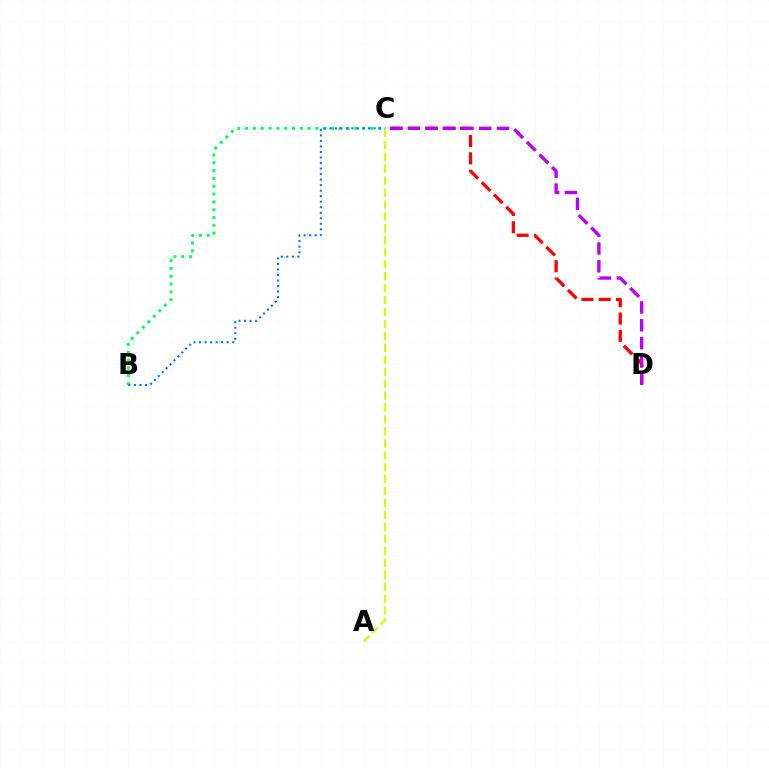{('B', 'C'): [{'color': '#00ff5c', 'line_style': 'dotted', 'thickness': 2.12}, {'color': '#0074ff', 'line_style': 'dotted', 'thickness': 1.5}], ('C', 'D'): [{'color': '#ff0000', 'line_style': 'dashed', 'thickness': 2.35}, {'color': '#b900ff', 'line_style': 'dashed', 'thickness': 2.42}], ('A', 'C'): [{'color': '#d1ff00', 'line_style': 'dashed', 'thickness': 1.62}]}